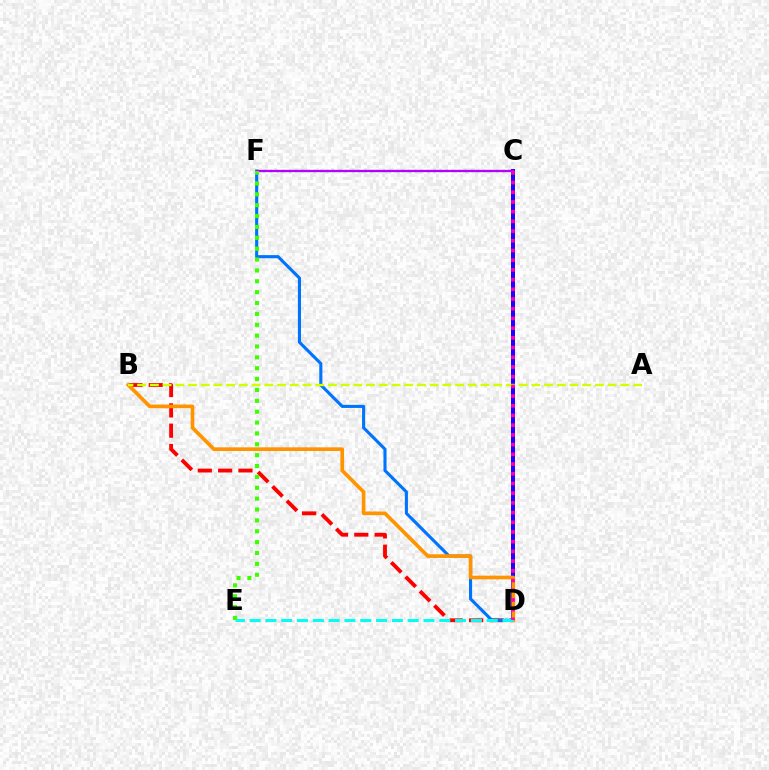{('B', 'D'): [{'color': '#ff0000', 'line_style': 'dashed', 'thickness': 2.76}, {'color': '#ff9400', 'line_style': 'solid', 'thickness': 2.64}], ('D', 'F'): [{'color': '#0074ff', 'line_style': 'solid', 'thickness': 2.23}], ('C', 'D'): [{'color': '#2500ff', 'line_style': 'solid', 'thickness': 2.88}, {'color': '#ff00ac', 'line_style': 'dotted', 'thickness': 2.64}], ('C', 'F'): [{'color': '#00ff5c', 'line_style': 'dotted', 'thickness': 1.71}, {'color': '#b900ff', 'line_style': 'solid', 'thickness': 1.65}], ('D', 'E'): [{'color': '#00fff6', 'line_style': 'dashed', 'thickness': 2.15}], ('A', 'B'): [{'color': '#d1ff00', 'line_style': 'dashed', 'thickness': 1.73}], ('E', 'F'): [{'color': '#3dff00', 'line_style': 'dotted', 'thickness': 2.95}]}